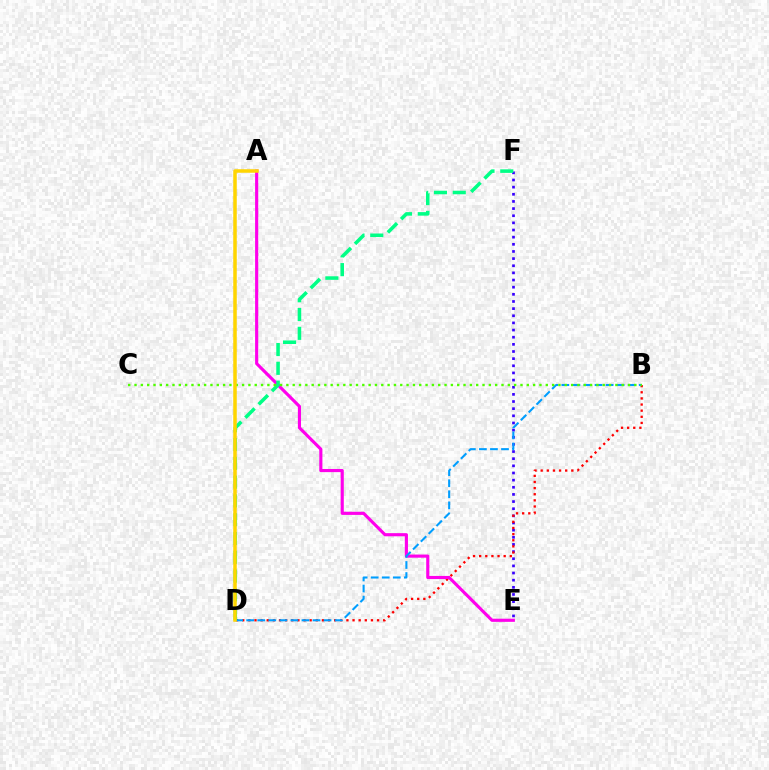{('E', 'F'): [{'color': '#3700ff', 'line_style': 'dotted', 'thickness': 1.94}], ('B', 'D'): [{'color': '#ff0000', 'line_style': 'dotted', 'thickness': 1.66}, {'color': '#009eff', 'line_style': 'dashed', 'thickness': 1.5}], ('A', 'E'): [{'color': '#ff00ed', 'line_style': 'solid', 'thickness': 2.26}], ('D', 'F'): [{'color': '#00ff86', 'line_style': 'dashed', 'thickness': 2.55}], ('B', 'C'): [{'color': '#4fff00', 'line_style': 'dotted', 'thickness': 1.72}], ('A', 'D'): [{'color': '#ffd500', 'line_style': 'solid', 'thickness': 2.53}]}